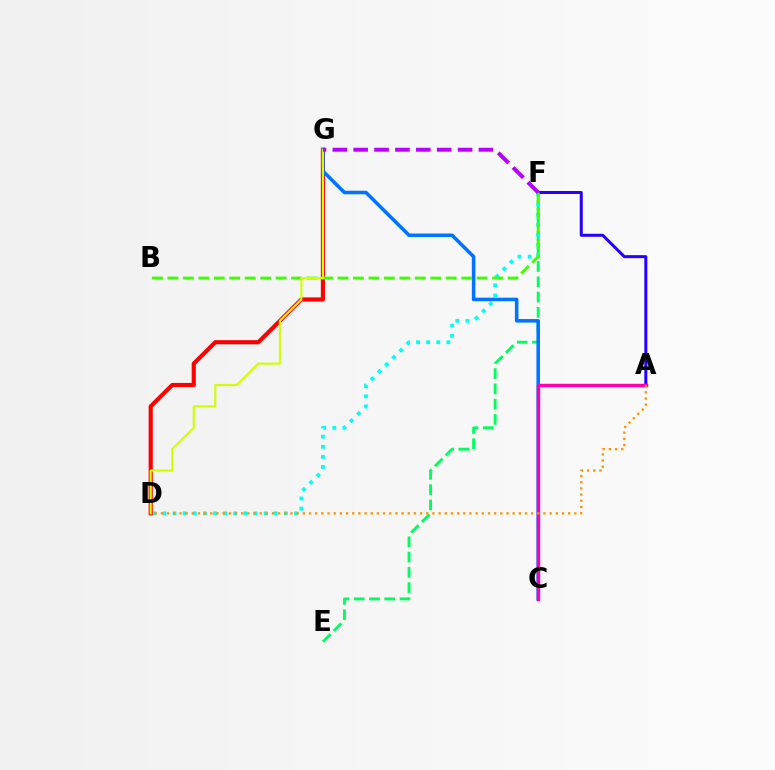{('E', 'F'): [{'color': '#00ff5c', 'line_style': 'dashed', 'thickness': 2.08}], ('D', 'F'): [{'color': '#00fff6', 'line_style': 'dotted', 'thickness': 2.75}], ('D', 'G'): [{'color': '#ff0000', 'line_style': 'solid', 'thickness': 2.98}, {'color': '#d1ff00', 'line_style': 'solid', 'thickness': 1.52}], ('A', 'F'): [{'color': '#2500ff', 'line_style': 'solid', 'thickness': 2.17}], ('C', 'G'): [{'color': '#0074ff', 'line_style': 'solid', 'thickness': 2.56}], ('B', 'F'): [{'color': '#3dff00', 'line_style': 'dashed', 'thickness': 2.1}], ('A', 'C'): [{'color': '#ff00ac', 'line_style': 'solid', 'thickness': 2.47}], ('A', 'D'): [{'color': '#ff9400', 'line_style': 'dotted', 'thickness': 1.68}], ('F', 'G'): [{'color': '#b900ff', 'line_style': 'dashed', 'thickness': 2.84}]}